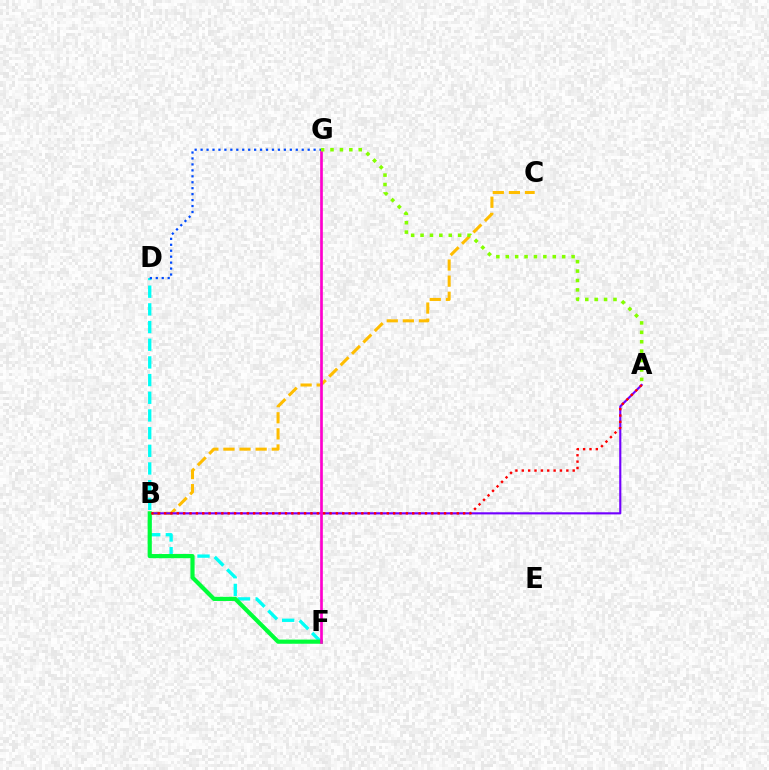{('B', 'C'): [{'color': '#ffbd00', 'line_style': 'dashed', 'thickness': 2.19}], ('A', 'B'): [{'color': '#7200ff', 'line_style': 'solid', 'thickness': 1.53}, {'color': '#ff0000', 'line_style': 'dotted', 'thickness': 1.73}], ('D', 'F'): [{'color': '#00fff6', 'line_style': 'dashed', 'thickness': 2.4}], ('B', 'F'): [{'color': '#00ff39', 'line_style': 'solid', 'thickness': 3.0}], ('F', 'G'): [{'color': '#ff00cf', 'line_style': 'solid', 'thickness': 1.93}], ('A', 'G'): [{'color': '#84ff00', 'line_style': 'dotted', 'thickness': 2.56}], ('D', 'G'): [{'color': '#004bff', 'line_style': 'dotted', 'thickness': 1.62}]}